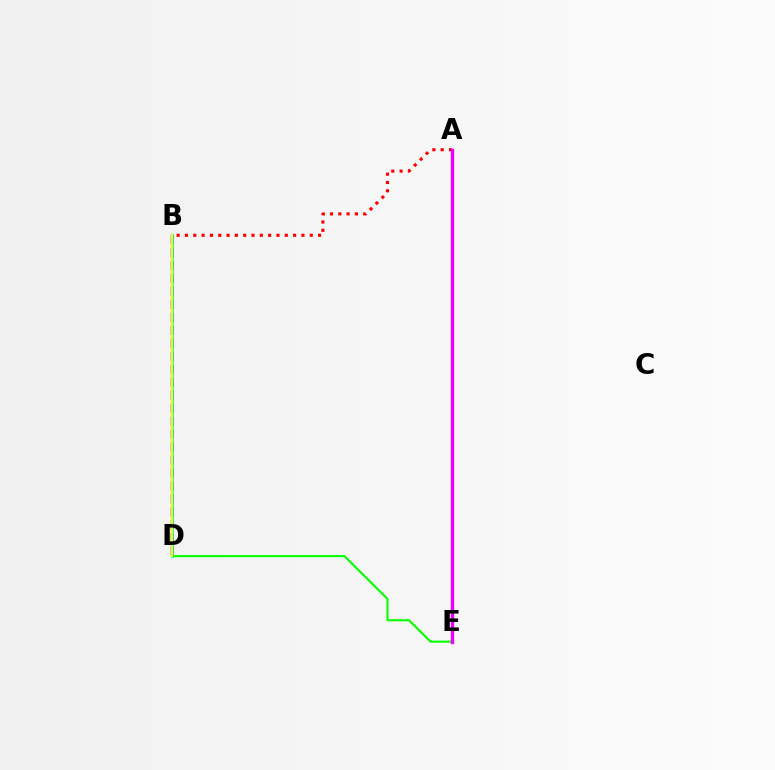{('B', 'D'): [{'color': '#00fff6', 'line_style': 'solid', 'thickness': 2.21}, {'color': '#0010ff', 'line_style': 'dashed', 'thickness': 1.76}, {'color': '#fcf500', 'line_style': 'solid', 'thickness': 1.67}], ('D', 'E'): [{'color': '#08ff00', 'line_style': 'solid', 'thickness': 1.53}], ('A', 'B'): [{'color': '#ff0000', 'line_style': 'dotted', 'thickness': 2.26}], ('A', 'E'): [{'color': '#ee00ff', 'line_style': 'solid', 'thickness': 2.41}]}